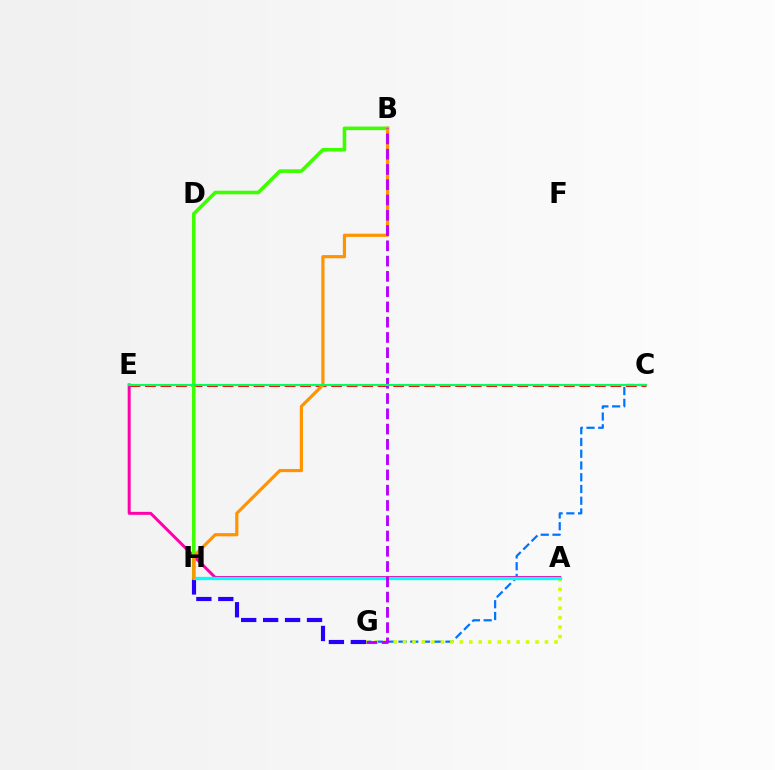{('C', 'G'): [{'color': '#0074ff', 'line_style': 'dashed', 'thickness': 1.6}], ('G', 'H'): [{'color': '#2500ff', 'line_style': 'dashed', 'thickness': 2.98}], ('C', 'E'): [{'color': '#ff0000', 'line_style': 'dashed', 'thickness': 2.11}, {'color': '#00ff5c', 'line_style': 'solid', 'thickness': 1.53}], ('A', 'E'): [{'color': '#ff00ac', 'line_style': 'solid', 'thickness': 2.14}], ('B', 'H'): [{'color': '#3dff00', 'line_style': 'solid', 'thickness': 2.58}, {'color': '#ff9400', 'line_style': 'solid', 'thickness': 2.3}], ('A', 'G'): [{'color': '#d1ff00', 'line_style': 'dotted', 'thickness': 2.57}], ('A', 'H'): [{'color': '#00fff6', 'line_style': 'solid', 'thickness': 2.38}], ('B', 'G'): [{'color': '#b900ff', 'line_style': 'dashed', 'thickness': 2.07}]}